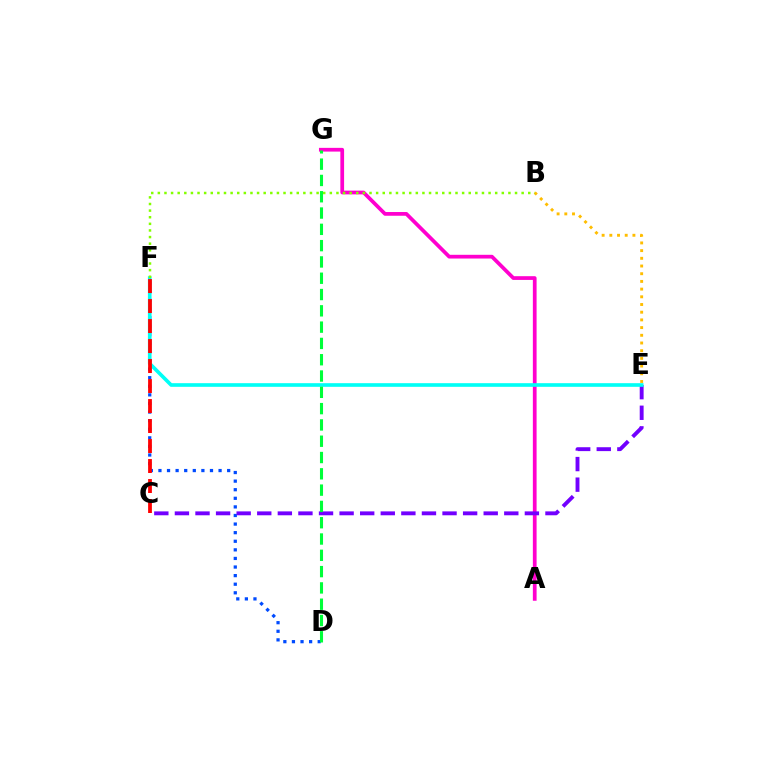{('D', 'F'): [{'color': '#004bff', 'line_style': 'dotted', 'thickness': 2.33}], ('A', 'G'): [{'color': '#ff00cf', 'line_style': 'solid', 'thickness': 2.69}], ('C', 'E'): [{'color': '#7200ff', 'line_style': 'dashed', 'thickness': 2.8}], ('E', 'F'): [{'color': '#00fff6', 'line_style': 'solid', 'thickness': 2.62}], ('B', 'E'): [{'color': '#ffbd00', 'line_style': 'dotted', 'thickness': 2.09}], ('C', 'F'): [{'color': '#ff0000', 'line_style': 'dashed', 'thickness': 2.72}], ('B', 'F'): [{'color': '#84ff00', 'line_style': 'dotted', 'thickness': 1.8}], ('D', 'G'): [{'color': '#00ff39', 'line_style': 'dashed', 'thickness': 2.21}]}